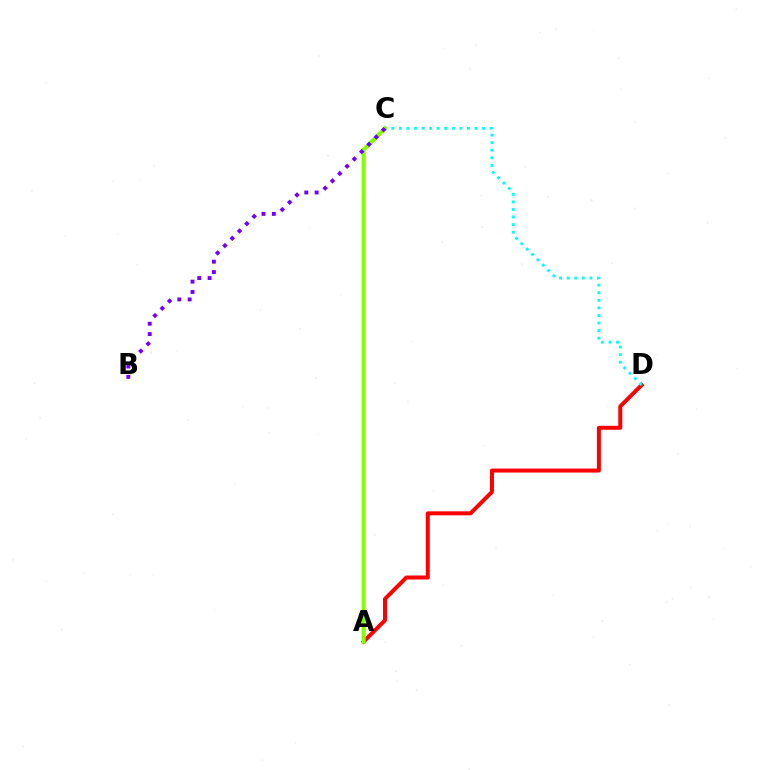{('A', 'D'): [{'color': '#ff0000', 'line_style': 'solid', 'thickness': 2.87}], ('C', 'D'): [{'color': '#00fff6', 'line_style': 'dotted', 'thickness': 2.06}], ('A', 'C'): [{'color': '#84ff00', 'line_style': 'solid', 'thickness': 2.9}], ('B', 'C'): [{'color': '#7200ff', 'line_style': 'dotted', 'thickness': 2.81}]}